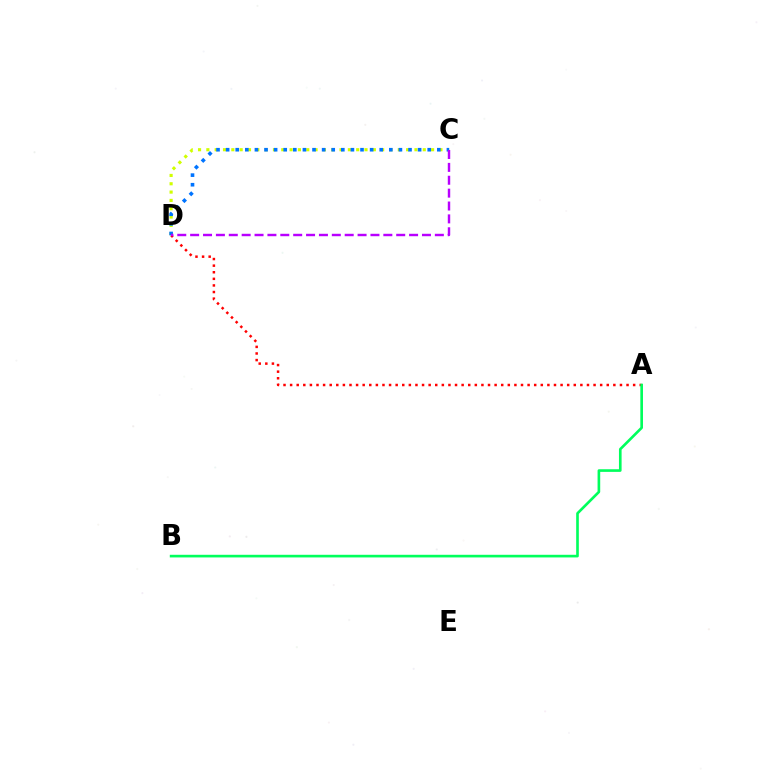{('A', 'D'): [{'color': '#ff0000', 'line_style': 'dotted', 'thickness': 1.79}], ('C', 'D'): [{'color': '#d1ff00', 'line_style': 'dotted', 'thickness': 2.26}, {'color': '#0074ff', 'line_style': 'dotted', 'thickness': 2.61}, {'color': '#b900ff', 'line_style': 'dashed', 'thickness': 1.75}], ('A', 'B'): [{'color': '#00ff5c', 'line_style': 'solid', 'thickness': 1.9}]}